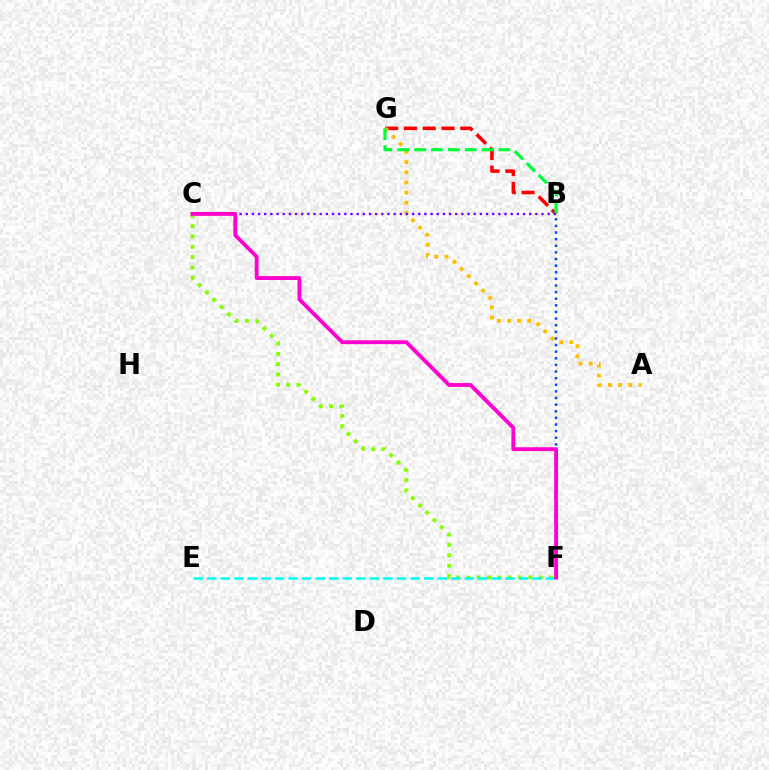{('B', 'G'): [{'color': '#ff0000', 'line_style': 'dashed', 'thickness': 2.56}, {'color': '#00ff39', 'line_style': 'dashed', 'thickness': 2.29}], ('C', 'F'): [{'color': '#84ff00', 'line_style': 'dotted', 'thickness': 2.81}, {'color': '#ff00cf', 'line_style': 'solid', 'thickness': 2.78}], ('A', 'G'): [{'color': '#ffbd00', 'line_style': 'dotted', 'thickness': 2.76}], ('B', 'F'): [{'color': '#004bff', 'line_style': 'dotted', 'thickness': 1.8}], ('E', 'F'): [{'color': '#00fff6', 'line_style': 'dashed', 'thickness': 1.84}], ('B', 'C'): [{'color': '#7200ff', 'line_style': 'dotted', 'thickness': 1.67}]}